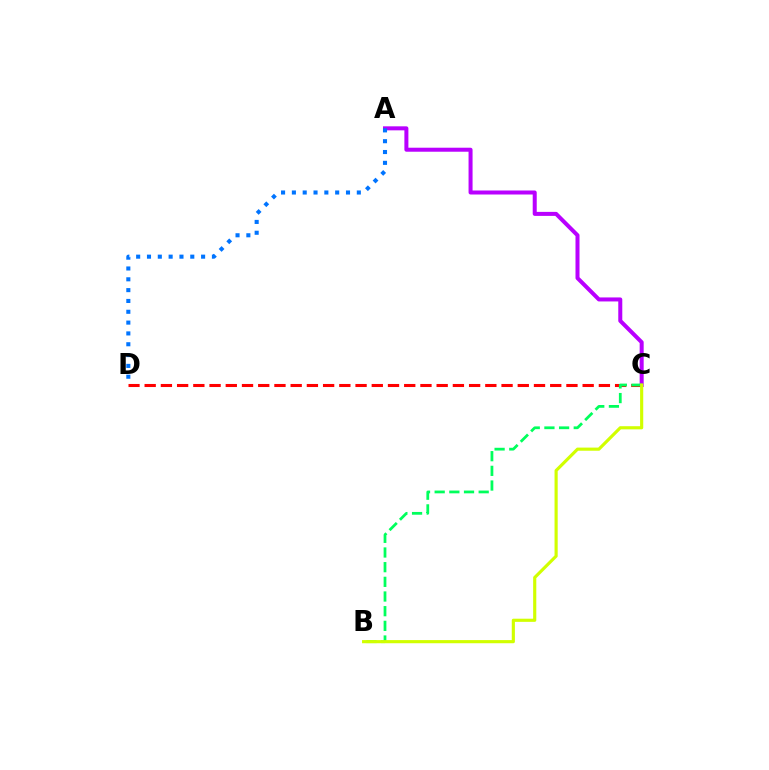{('A', 'C'): [{'color': '#b900ff', 'line_style': 'solid', 'thickness': 2.89}], ('A', 'D'): [{'color': '#0074ff', 'line_style': 'dotted', 'thickness': 2.94}], ('C', 'D'): [{'color': '#ff0000', 'line_style': 'dashed', 'thickness': 2.2}], ('B', 'C'): [{'color': '#00ff5c', 'line_style': 'dashed', 'thickness': 1.99}, {'color': '#d1ff00', 'line_style': 'solid', 'thickness': 2.27}]}